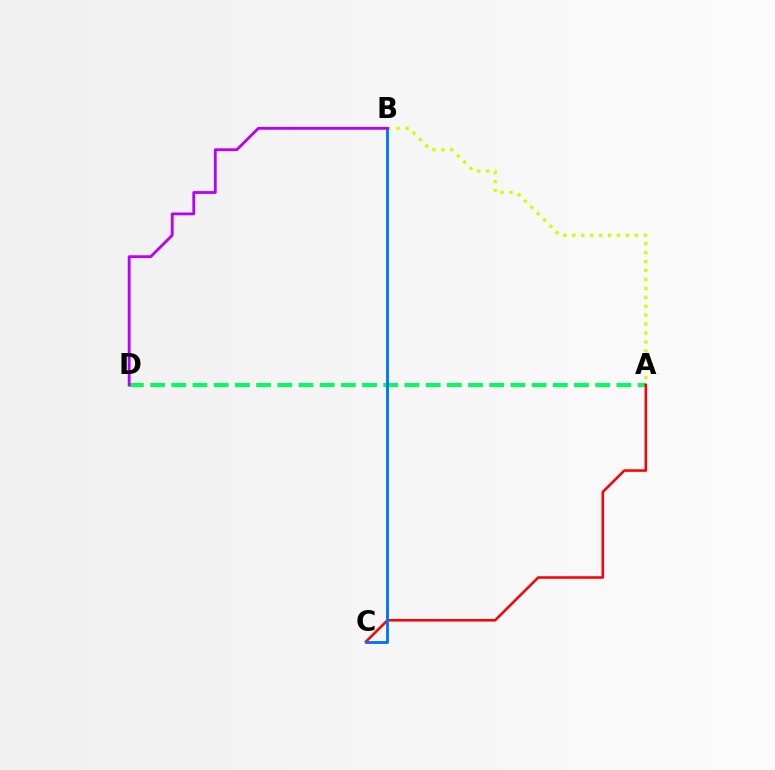{('A', 'D'): [{'color': '#00ff5c', 'line_style': 'dashed', 'thickness': 2.88}], ('A', 'B'): [{'color': '#d1ff00', 'line_style': 'dotted', 'thickness': 2.43}], ('A', 'C'): [{'color': '#ff0000', 'line_style': 'solid', 'thickness': 1.83}], ('B', 'C'): [{'color': '#0074ff', 'line_style': 'solid', 'thickness': 2.07}], ('B', 'D'): [{'color': '#b900ff', 'line_style': 'solid', 'thickness': 2.03}]}